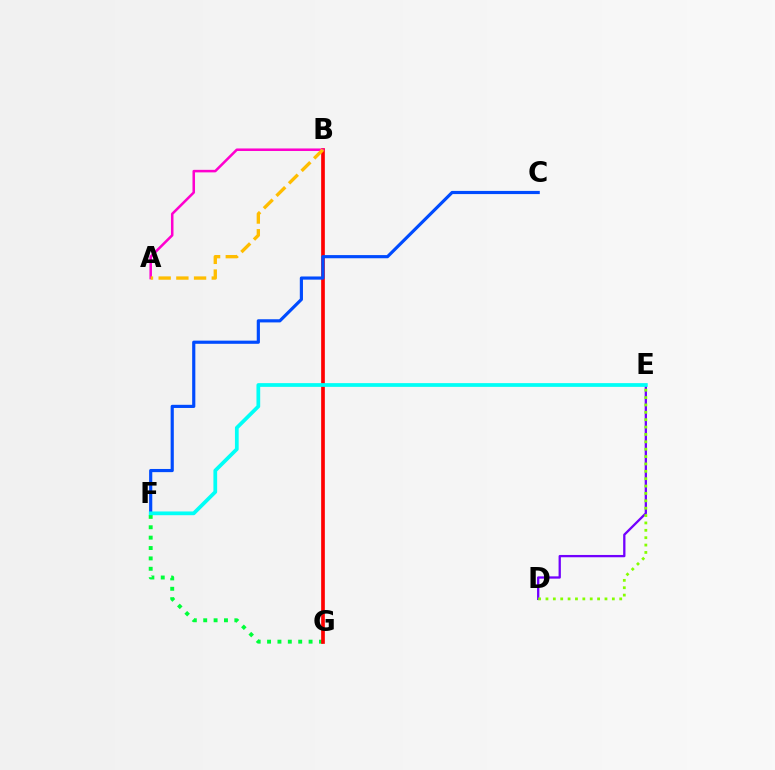{('F', 'G'): [{'color': '#00ff39', 'line_style': 'dotted', 'thickness': 2.82}], ('B', 'G'): [{'color': '#ff0000', 'line_style': 'solid', 'thickness': 2.65}], ('C', 'F'): [{'color': '#004bff', 'line_style': 'solid', 'thickness': 2.28}], ('D', 'E'): [{'color': '#7200ff', 'line_style': 'solid', 'thickness': 1.65}, {'color': '#84ff00', 'line_style': 'dotted', 'thickness': 2.0}], ('A', 'B'): [{'color': '#ff00cf', 'line_style': 'solid', 'thickness': 1.82}, {'color': '#ffbd00', 'line_style': 'dashed', 'thickness': 2.4}], ('E', 'F'): [{'color': '#00fff6', 'line_style': 'solid', 'thickness': 2.69}]}